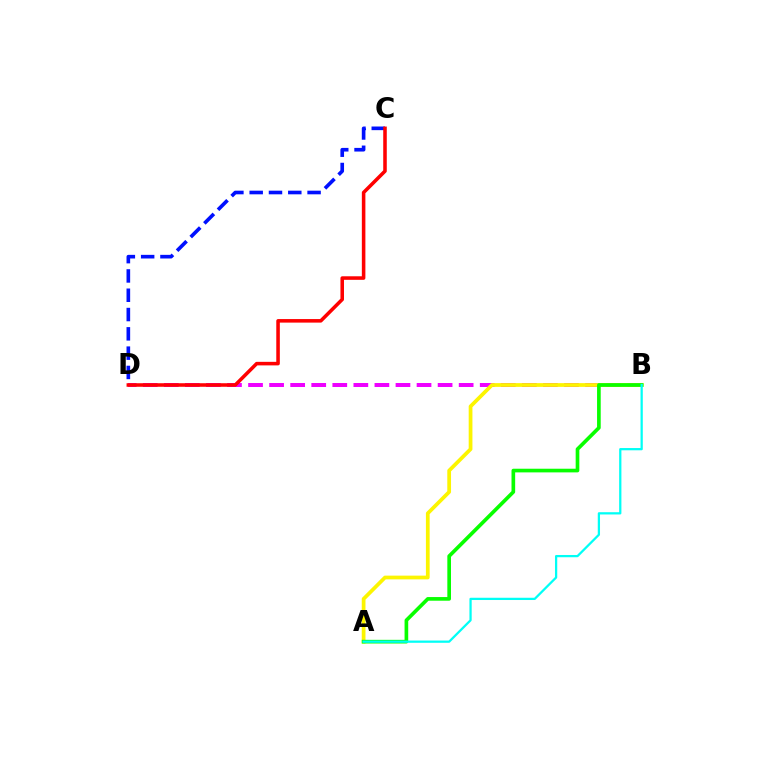{('B', 'D'): [{'color': '#ee00ff', 'line_style': 'dashed', 'thickness': 2.86}], ('A', 'B'): [{'color': '#fcf500', 'line_style': 'solid', 'thickness': 2.69}, {'color': '#08ff00', 'line_style': 'solid', 'thickness': 2.64}, {'color': '#00fff6', 'line_style': 'solid', 'thickness': 1.62}], ('C', 'D'): [{'color': '#0010ff', 'line_style': 'dashed', 'thickness': 2.62}, {'color': '#ff0000', 'line_style': 'solid', 'thickness': 2.55}]}